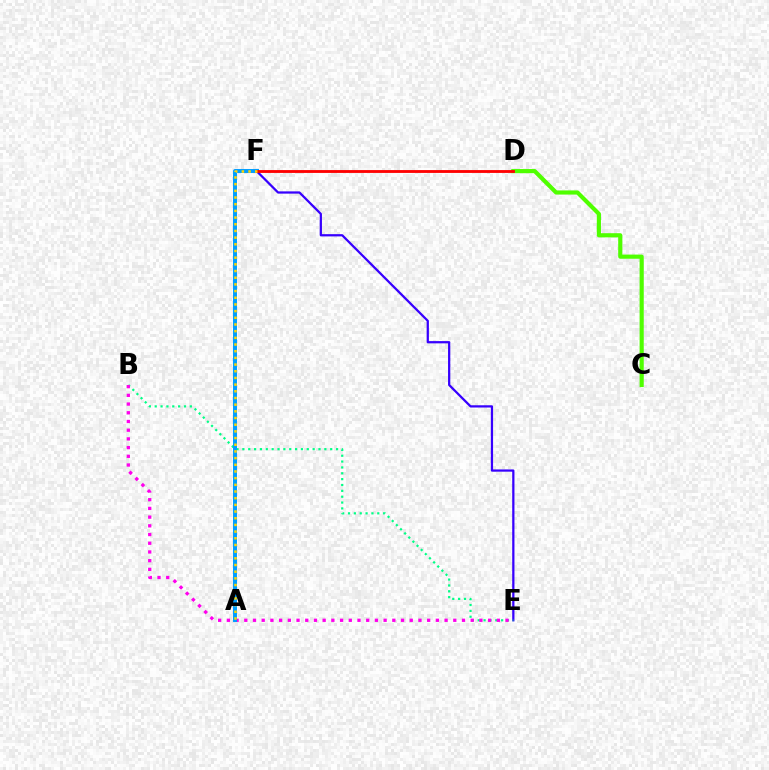{('C', 'D'): [{'color': '#4fff00', 'line_style': 'solid', 'thickness': 2.99}], ('E', 'F'): [{'color': '#3700ff', 'line_style': 'solid', 'thickness': 1.62}], ('B', 'E'): [{'color': '#00ff86', 'line_style': 'dotted', 'thickness': 1.59}, {'color': '#ff00ed', 'line_style': 'dotted', 'thickness': 2.37}], ('A', 'F'): [{'color': '#009eff', 'line_style': 'solid', 'thickness': 2.84}, {'color': '#ffd500', 'line_style': 'dotted', 'thickness': 1.82}], ('D', 'F'): [{'color': '#ff0000', 'line_style': 'solid', 'thickness': 2.05}]}